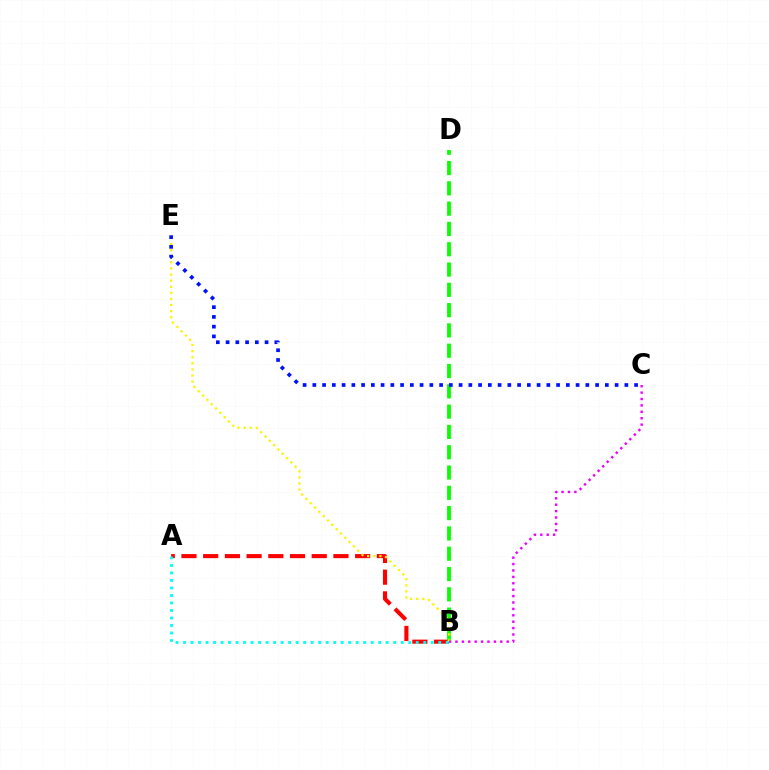{('A', 'B'): [{'color': '#ff0000', 'line_style': 'dashed', 'thickness': 2.95}, {'color': '#00fff6', 'line_style': 'dotted', 'thickness': 2.04}], ('B', 'D'): [{'color': '#08ff00', 'line_style': 'dashed', 'thickness': 2.76}], ('B', 'E'): [{'color': '#fcf500', 'line_style': 'dotted', 'thickness': 1.66}], ('B', 'C'): [{'color': '#ee00ff', 'line_style': 'dotted', 'thickness': 1.74}], ('C', 'E'): [{'color': '#0010ff', 'line_style': 'dotted', 'thickness': 2.65}]}